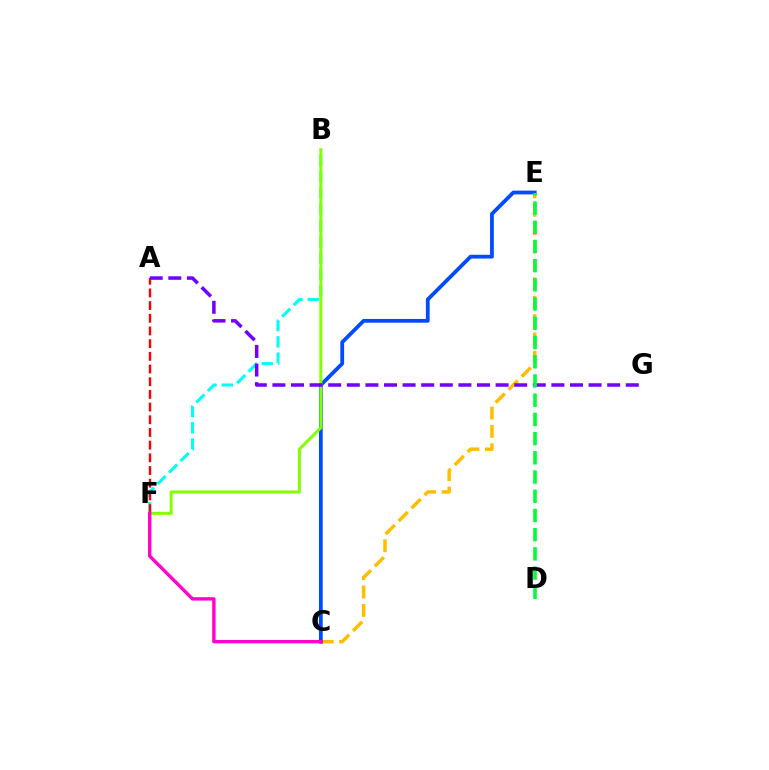{('C', 'E'): [{'color': '#ffbd00', 'line_style': 'dashed', 'thickness': 2.5}, {'color': '#004bff', 'line_style': 'solid', 'thickness': 2.72}], ('B', 'F'): [{'color': '#00fff6', 'line_style': 'dashed', 'thickness': 2.21}, {'color': '#84ff00', 'line_style': 'solid', 'thickness': 2.16}], ('A', 'F'): [{'color': '#ff0000', 'line_style': 'dashed', 'thickness': 1.72}], ('A', 'G'): [{'color': '#7200ff', 'line_style': 'dashed', 'thickness': 2.53}], ('D', 'E'): [{'color': '#00ff39', 'line_style': 'dashed', 'thickness': 2.61}], ('C', 'F'): [{'color': '#ff00cf', 'line_style': 'solid', 'thickness': 2.44}]}